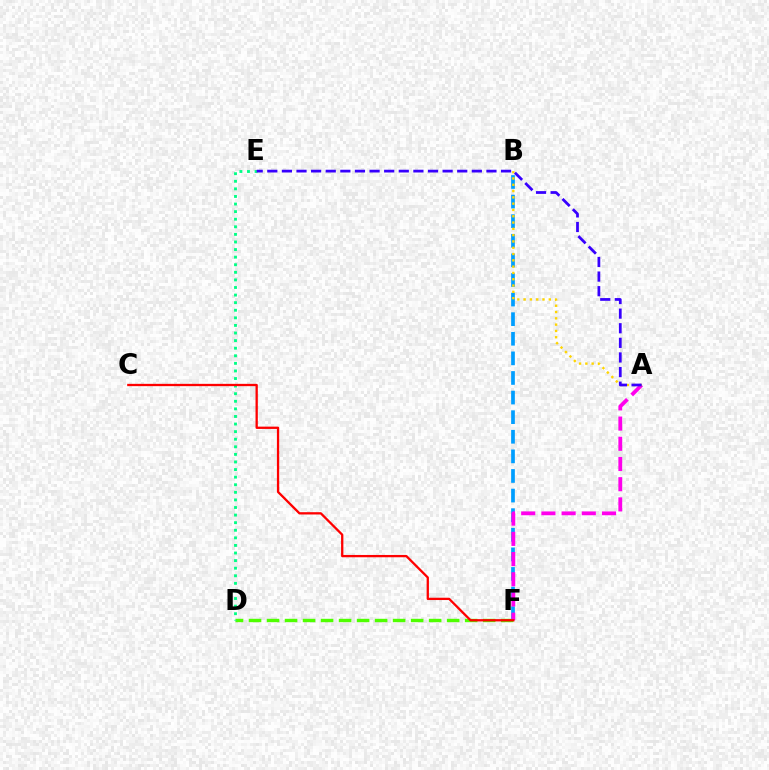{('B', 'F'): [{'color': '#009eff', 'line_style': 'dashed', 'thickness': 2.66}], ('D', 'F'): [{'color': '#4fff00', 'line_style': 'dashed', 'thickness': 2.45}], ('A', 'F'): [{'color': '#ff00ed', 'line_style': 'dashed', 'thickness': 2.74}], ('A', 'B'): [{'color': '#ffd500', 'line_style': 'dotted', 'thickness': 1.71}], ('D', 'E'): [{'color': '#00ff86', 'line_style': 'dotted', 'thickness': 2.06}], ('C', 'F'): [{'color': '#ff0000', 'line_style': 'solid', 'thickness': 1.66}], ('A', 'E'): [{'color': '#3700ff', 'line_style': 'dashed', 'thickness': 1.98}]}